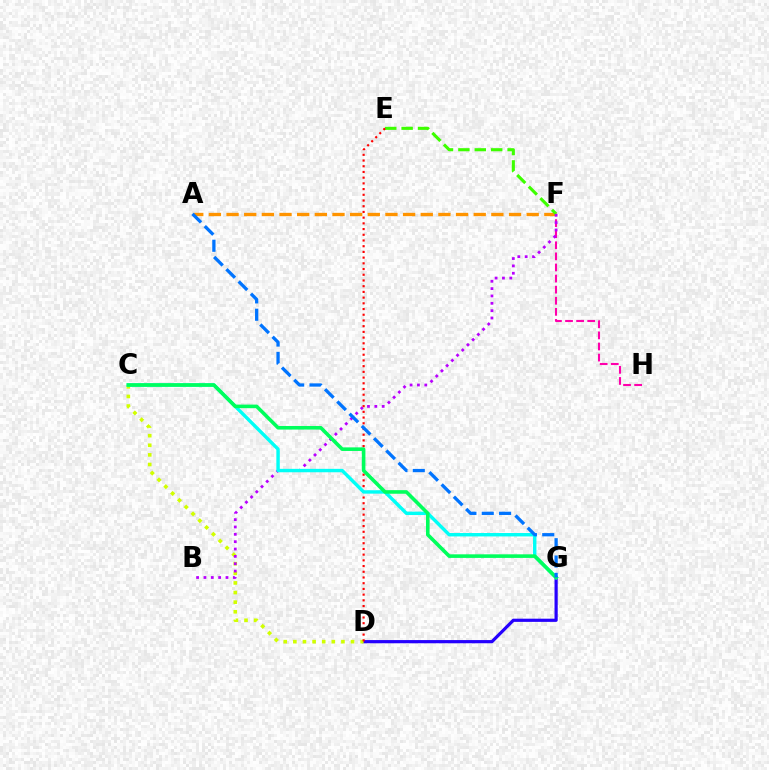{('A', 'F'): [{'color': '#ff9400', 'line_style': 'dashed', 'thickness': 2.4}], ('D', 'G'): [{'color': '#2500ff', 'line_style': 'solid', 'thickness': 2.3}], ('F', 'H'): [{'color': '#ff00ac', 'line_style': 'dashed', 'thickness': 1.51}], ('E', 'F'): [{'color': '#3dff00', 'line_style': 'dashed', 'thickness': 2.23}], ('C', 'D'): [{'color': '#d1ff00', 'line_style': 'dotted', 'thickness': 2.61}], ('B', 'F'): [{'color': '#b900ff', 'line_style': 'dotted', 'thickness': 2.0}], ('D', 'E'): [{'color': '#ff0000', 'line_style': 'dotted', 'thickness': 1.55}], ('C', 'G'): [{'color': '#00fff6', 'line_style': 'solid', 'thickness': 2.45}, {'color': '#00ff5c', 'line_style': 'solid', 'thickness': 2.58}], ('A', 'G'): [{'color': '#0074ff', 'line_style': 'dashed', 'thickness': 2.36}]}